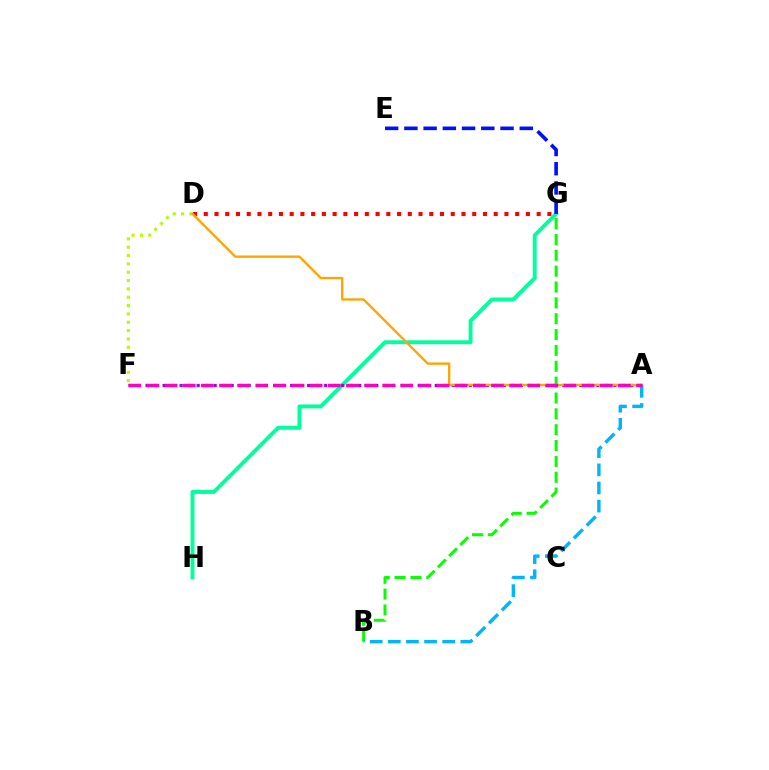{('D', 'G'): [{'color': '#ff0000', 'line_style': 'dotted', 'thickness': 2.92}], ('D', 'F'): [{'color': '#b3ff00', 'line_style': 'dotted', 'thickness': 2.27}], ('G', 'H'): [{'color': '#00ff9d', 'line_style': 'solid', 'thickness': 2.8}], ('A', 'F'): [{'color': '#9b00ff', 'line_style': 'dotted', 'thickness': 2.31}, {'color': '#ff00bd', 'line_style': 'dashed', 'thickness': 2.46}], ('B', 'G'): [{'color': '#08ff00', 'line_style': 'dashed', 'thickness': 2.15}], ('A', 'D'): [{'color': '#ffa500', 'line_style': 'solid', 'thickness': 1.7}], ('E', 'G'): [{'color': '#0010ff', 'line_style': 'dashed', 'thickness': 2.61}], ('A', 'B'): [{'color': '#00b5ff', 'line_style': 'dashed', 'thickness': 2.46}]}